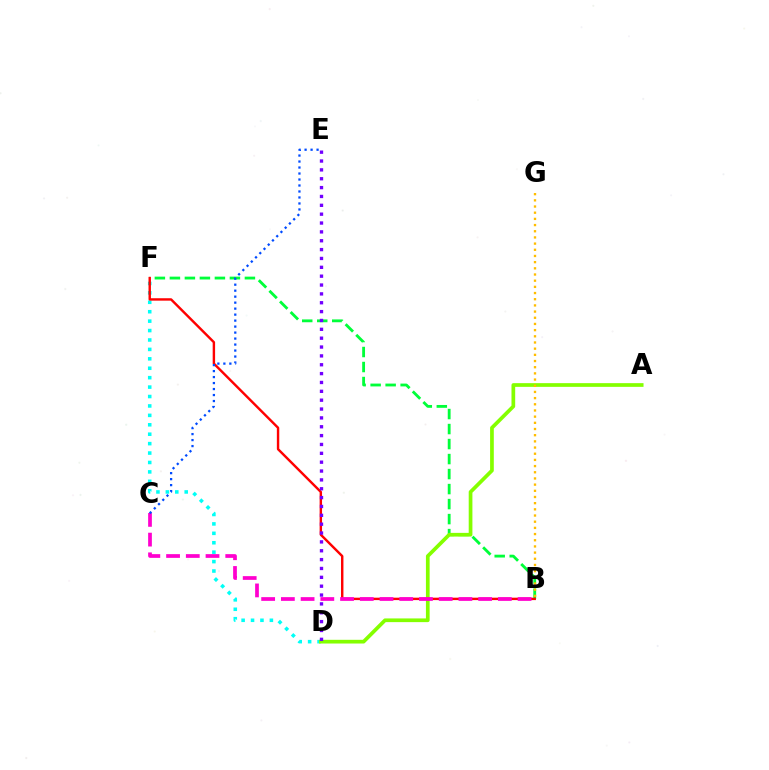{('B', 'F'): [{'color': '#00ff39', 'line_style': 'dashed', 'thickness': 2.04}, {'color': '#ff0000', 'line_style': 'solid', 'thickness': 1.74}], ('D', 'F'): [{'color': '#00fff6', 'line_style': 'dotted', 'thickness': 2.56}], ('A', 'D'): [{'color': '#84ff00', 'line_style': 'solid', 'thickness': 2.67}], ('B', 'C'): [{'color': '#ff00cf', 'line_style': 'dashed', 'thickness': 2.68}], ('B', 'G'): [{'color': '#ffbd00', 'line_style': 'dotted', 'thickness': 1.68}], ('C', 'E'): [{'color': '#004bff', 'line_style': 'dotted', 'thickness': 1.63}], ('D', 'E'): [{'color': '#7200ff', 'line_style': 'dotted', 'thickness': 2.41}]}